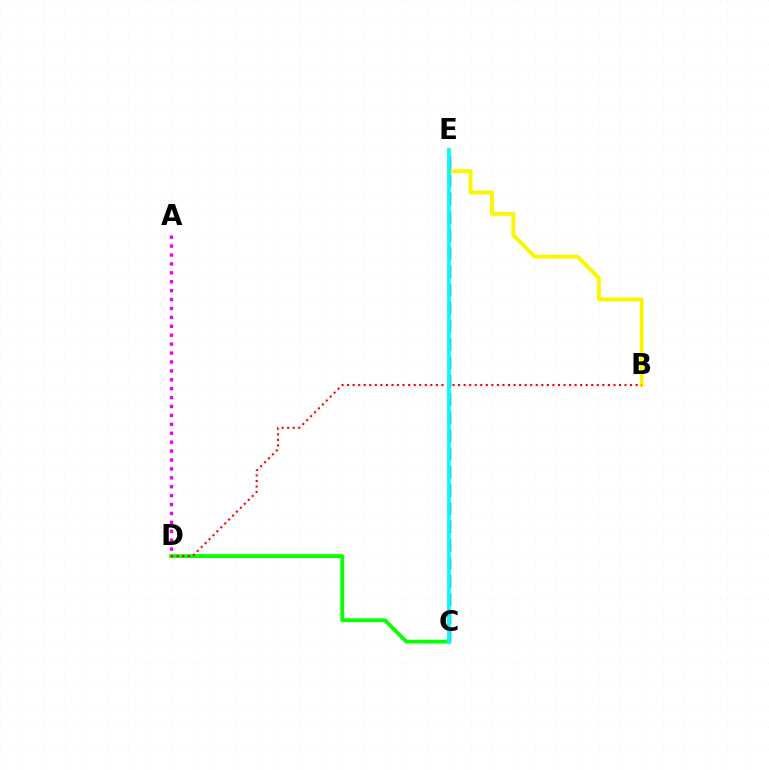{('A', 'D'): [{'color': '#ee00ff', 'line_style': 'dotted', 'thickness': 2.42}], ('B', 'E'): [{'color': '#fcf500', 'line_style': 'solid', 'thickness': 2.81}], ('C', 'D'): [{'color': '#08ff00', 'line_style': 'solid', 'thickness': 2.74}], ('B', 'D'): [{'color': '#ff0000', 'line_style': 'dotted', 'thickness': 1.51}], ('C', 'E'): [{'color': '#0010ff', 'line_style': 'dashed', 'thickness': 2.47}, {'color': '#00fff6', 'line_style': 'solid', 'thickness': 2.74}]}